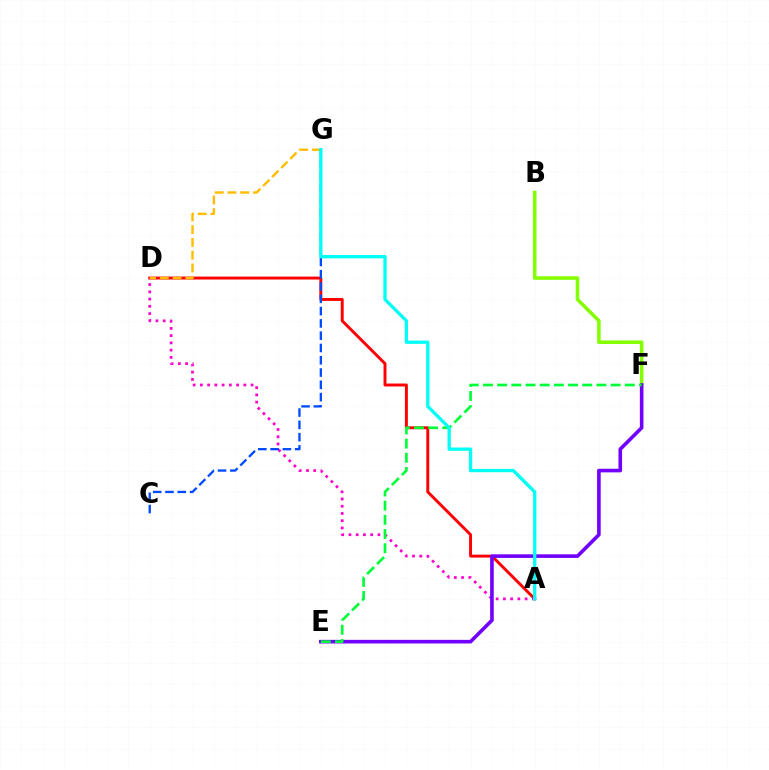{('B', 'F'): [{'color': '#84ff00', 'line_style': 'solid', 'thickness': 2.56}], ('A', 'D'): [{'color': '#ff0000', 'line_style': 'solid', 'thickness': 2.11}, {'color': '#ff00cf', 'line_style': 'dotted', 'thickness': 1.97}], ('C', 'G'): [{'color': '#004bff', 'line_style': 'dashed', 'thickness': 1.67}], ('E', 'F'): [{'color': '#7200ff', 'line_style': 'solid', 'thickness': 2.59}, {'color': '#00ff39', 'line_style': 'dashed', 'thickness': 1.93}], ('D', 'G'): [{'color': '#ffbd00', 'line_style': 'dashed', 'thickness': 1.73}], ('A', 'G'): [{'color': '#00fff6', 'line_style': 'solid', 'thickness': 2.37}]}